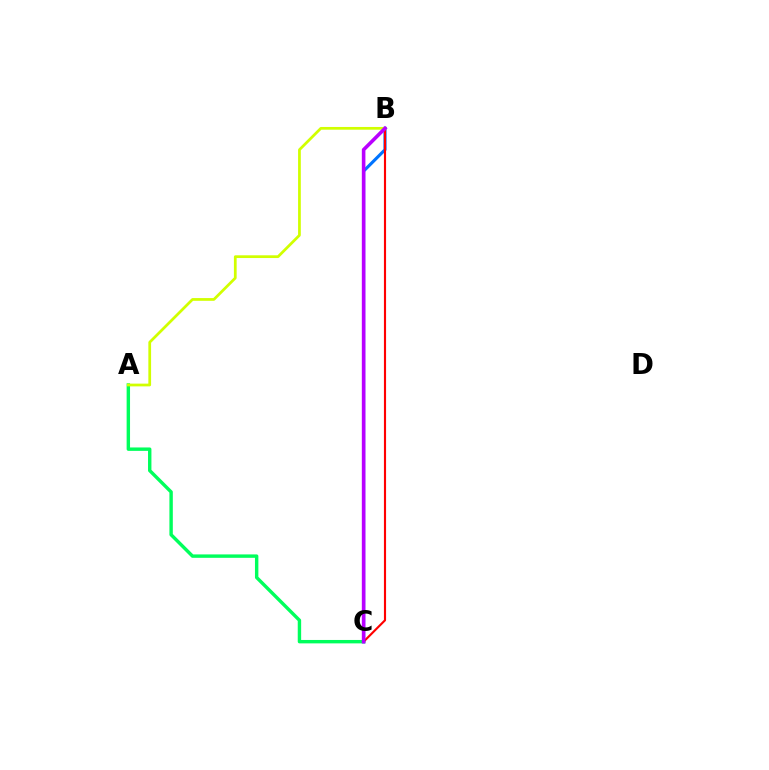{('A', 'C'): [{'color': '#00ff5c', 'line_style': 'solid', 'thickness': 2.45}], ('B', 'C'): [{'color': '#0074ff', 'line_style': 'solid', 'thickness': 2.24}, {'color': '#ff0000', 'line_style': 'solid', 'thickness': 1.54}, {'color': '#b900ff', 'line_style': 'solid', 'thickness': 2.58}], ('A', 'B'): [{'color': '#d1ff00', 'line_style': 'solid', 'thickness': 1.97}]}